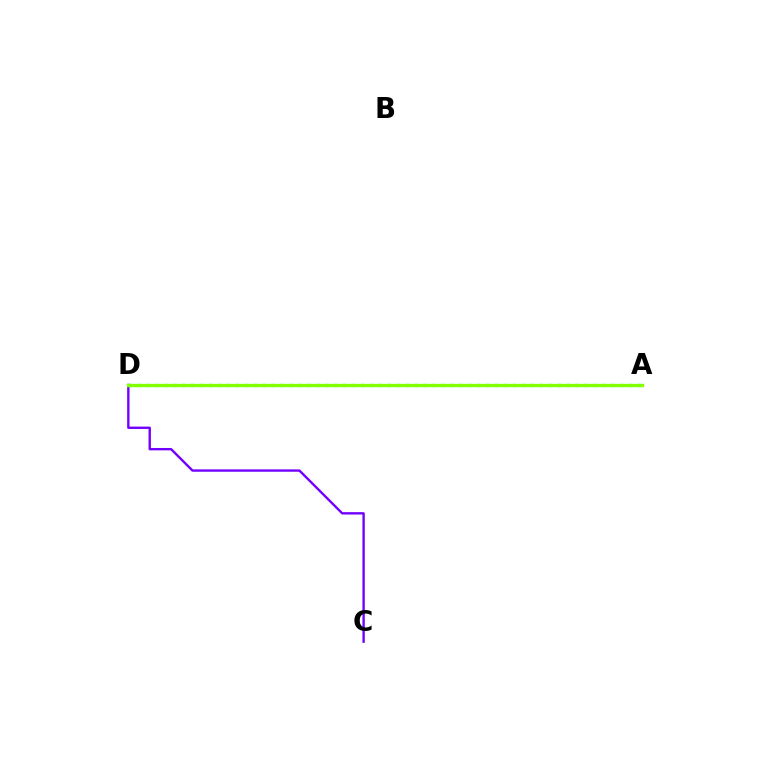{('A', 'D'): [{'color': '#ff0000', 'line_style': 'dotted', 'thickness': 2.08}, {'color': '#00fff6', 'line_style': 'dotted', 'thickness': 2.43}, {'color': '#84ff00', 'line_style': 'solid', 'thickness': 2.39}], ('C', 'D'): [{'color': '#7200ff', 'line_style': 'solid', 'thickness': 1.71}]}